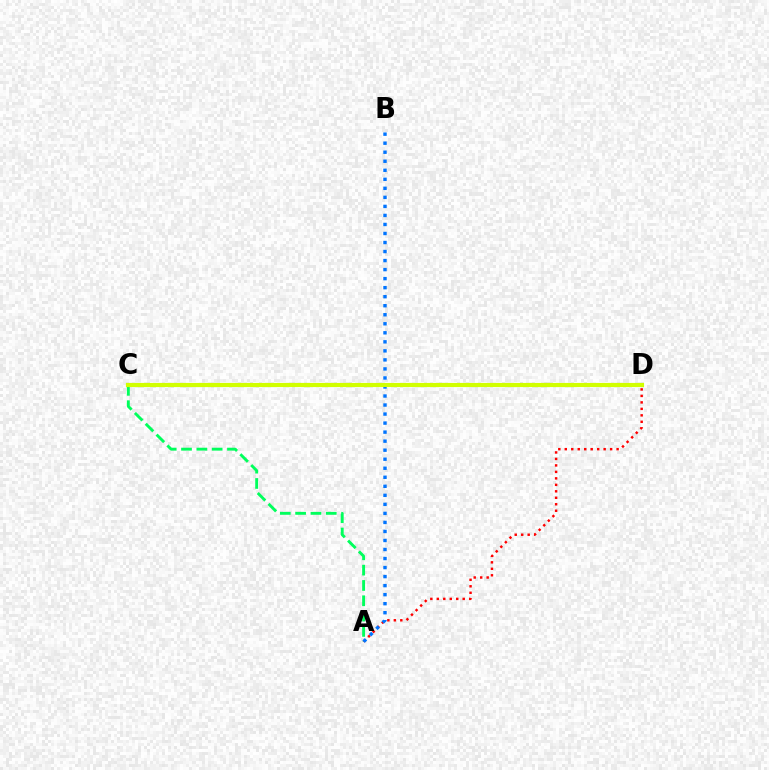{('A', 'C'): [{'color': '#00ff5c', 'line_style': 'dashed', 'thickness': 2.08}], ('A', 'D'): [{'color': '#ff0000', 'line_style': 'dotted', 'thickness': 1.76}], ('A', 'B'): [{'color': '#0074ff', 'line_style': 'dotted', 'thickness': 2.45}], ('C', 'D'): [{'color': '#b900ff', 'line_style': 'dashed', 'thickness': 2.17}, {'color': '#d1ff00', 'line_style': 'solid', 'thickness': 2.99}]}